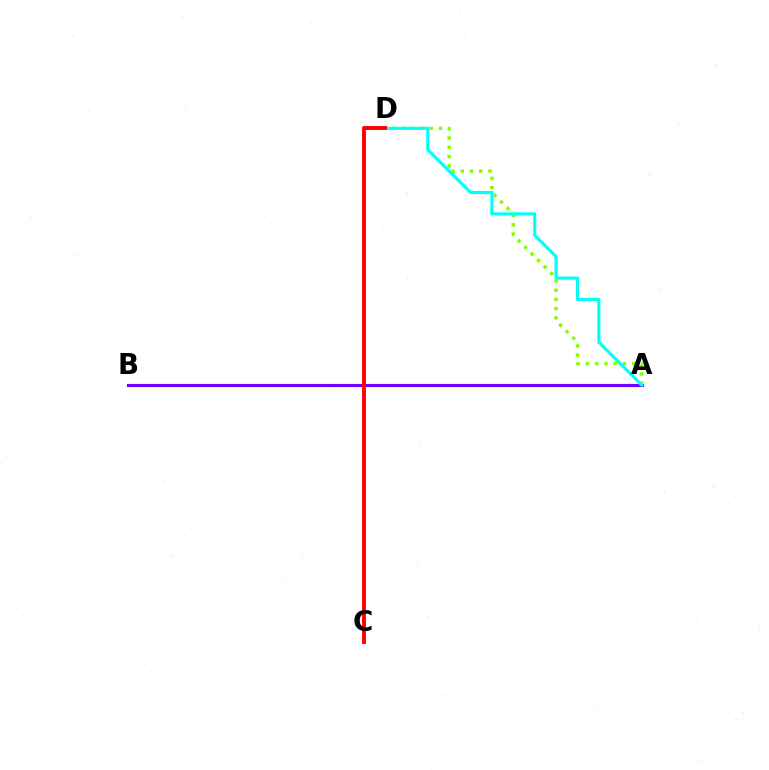{('A', 'B'): [{'color': '#7200ff', 'line_style': 'solid', 'thickness': 2.24}], ('A', 'D'): [{'color': '#84ff00', 'line_style': 'dotted', 'thickness': 2.51}, {'color': '#00fff6', 'line_style': 'solid', 'thickness': 2.25}], ('C', 'D'): [{'color': '#ff0000', 'line_style': 'solid', 'thickness': 2.8}]}